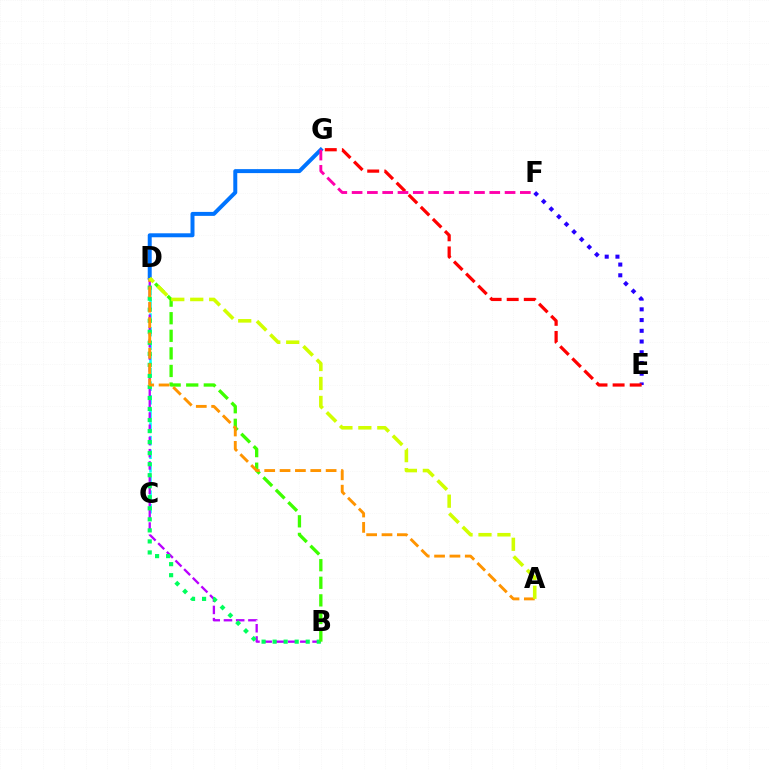{('C', 'D'): [{'color': '#00fff6', 'line_style': 'dashed', 'thickness': 1.85}], ('B', 'D'): [{'color': '#b900ff', 'line_style': 'dashed', 'thickness': 1.66}, {'color': '#00ff5c', 'line_style': 'dotted', 'thickness': 3.0}, {'color': '#3dff00', 'line_style': 'dashed', 'thickness': 2.39}], ('E', 'F'): [{'color': '#2500ff', 'line_style': 'dotted', 'thickness': 2.91}], ('E', 'G'): [{'color': '#ff0000', 'line_style': 'dashed', 'thickness': 2.32}], ('D', 'G'): [{'color': '#0074ff', 'line_style': 'solid', 'thickness': 2.86}], ('F', 'G'): [{'color': '#ff00ac', 'line_style': 'dashed', 'thickness': 2.08}], ('A', 'D'): [{'color': '#ff9400', 'line_style': 'dashed', 'thickness': 2.09}, {'color': '#d1ff00', 'line_style': 'dashed', 'thickness': 2.57}]}